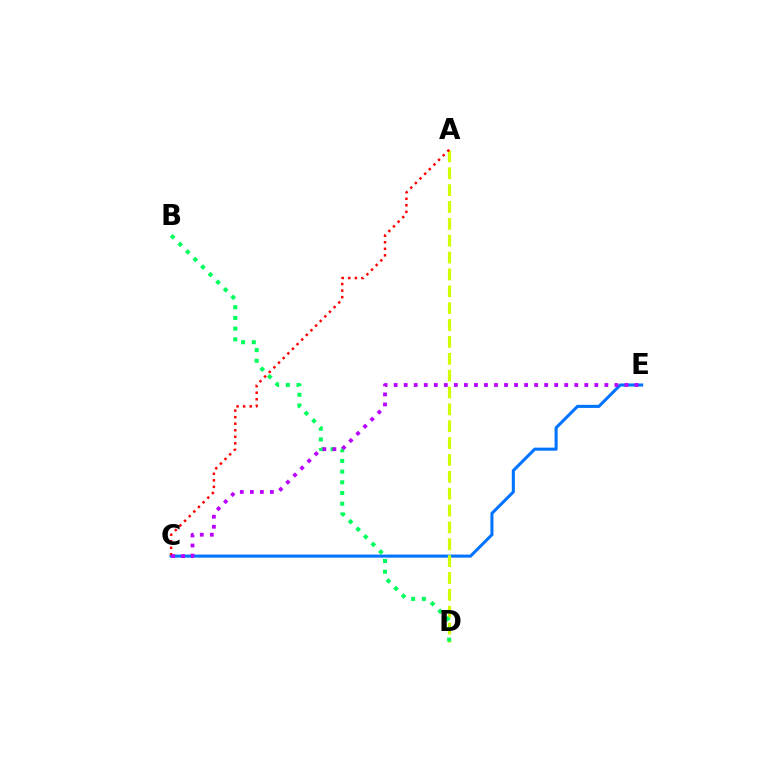{('C', 'E'): [{'color': '#0074ff', 'line_style': 'solid', 'thickness': 2.2}, {'color': '#b900ff', 'line_style': 'dotted', 'thickness': 2.73}], ('A', 'D'): [{'color': '#d1ff00', 'line_style': 'dashed', 'thickness': 2.29}], ('B', 'D'): [{'color': '#00ff5c', 'line_style': 'dotted', 'thickness': 2.91}], ('A', 'C'): [{'color': '#ff0000', 'line_style': 'dotted', 'thickness': 1.78}]}